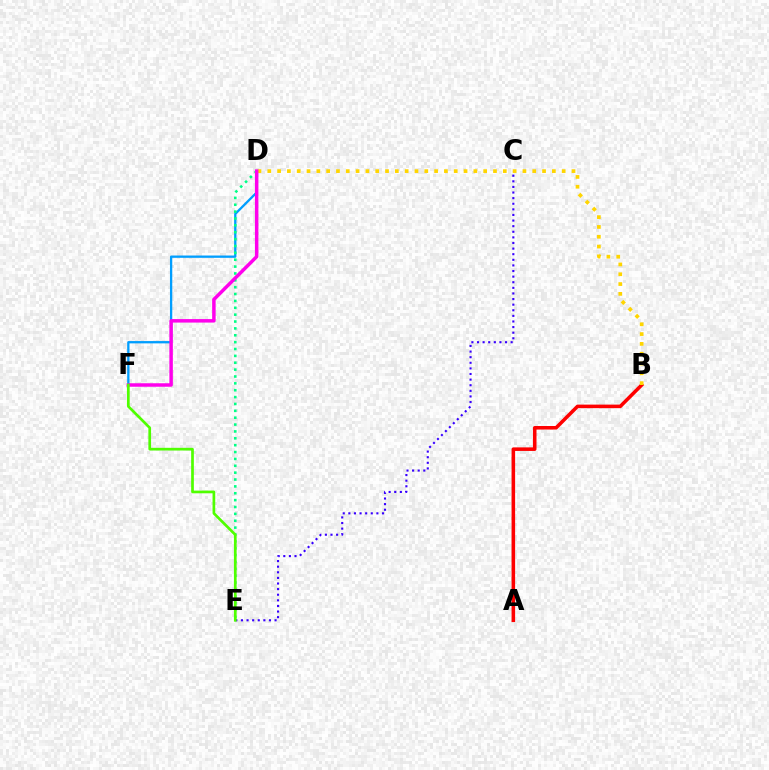{('C', 'E'): [{'color': '#3700ff', 'line_style': 'dotted', 'thickness': 1.52}], ('D', 'F'): [{'color': '#009eff', 'line_style': 'solid', 'thickness': 1.66}, {'color': '#ff00ed', 'line_style': 'solid', 'thickness': 2.51}], ('A', 'B'): [{'color': '#ff0000', 'line_style': 'solid', 'thickness': 2.56}], ('D', 'E'): [{'color': '#00ff86', 'line_style': 'dotted', 'thickness': 1.87}], ('B', 'D'): [{'color': '#ffd500', 'line_style': 'dotted', 'thickness': 2.67}], ('E', 'F'): [{'color': '#4fff00', 'line_style': 'solid', 'thickness': 1.94}]}